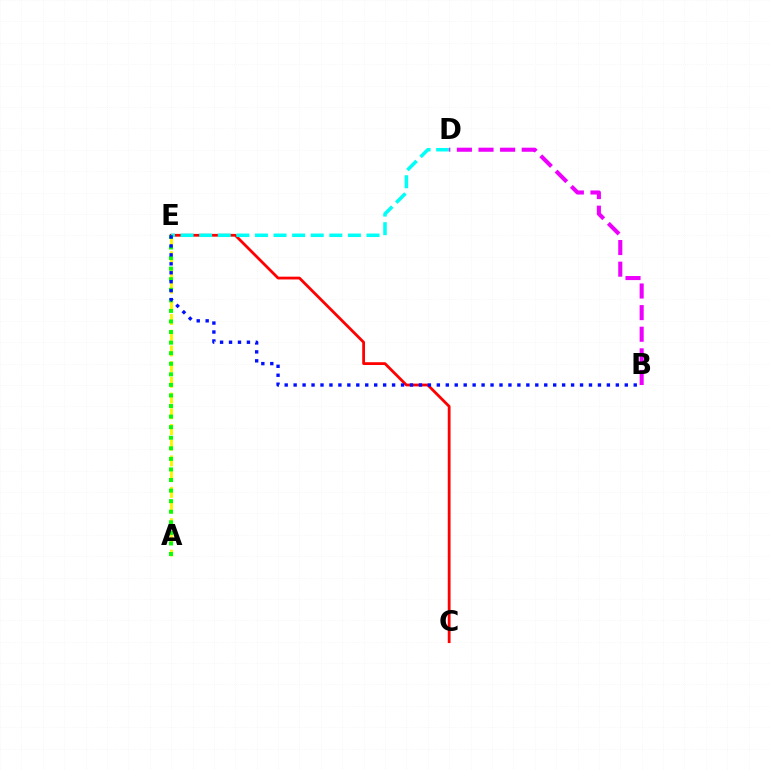{('C', 'E'): [{'color': '#ff0000', 'line_style': 'solid', 'thickness': 2.0}], ('A', 'E'): [{'color': '#fcf500', 'line_style': 'dashed', 'thickness': 2.13}, {'color': '#08ff00', 'line_style': 'dotted', 'thickness': 2.87}], ('D', 'E'): [{'color': '#00fff6', 'line_style': 'dashed', 'thickness': 2.53}], ('B', 'E'): [{'color': '#0010ff', 'line_style': 'dotted', 'thickness': 2.43}], ('B', 'D'): [{'color': '#ee00ff', 'line_style': 'dashed', 'thickness': 2.94}]}